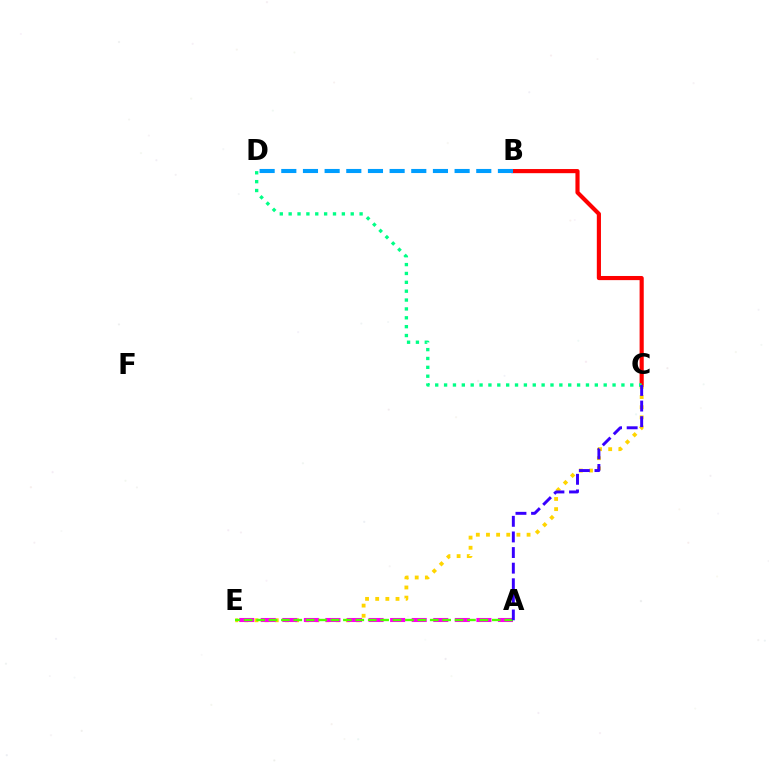{('B', 'C'): [{'color': '#ff0000', 'line_style': 'solid', 'thickness': 2.98}], ('C', 'E'): [{'color': '#ffd500', 'line_style': 'dotted', 'thickness': 2.76}], ('C', 'D'): [{'color': '#00ff86', 'line_style': 'dotted', 'thickness': 2.41}], ('B', 'D'): [{'color': '#009eff', 'line_style': 'dashed', 'thickness': 2.94}], ('A', 'E'): [{'color': '#ff00ed', 'line_style': 'dashed', 'thickness': 2.93}, {'color': '#4fff00', 'line_style': 'dashed', 'thickness': 1.69}], ('A', 'C'): [{'color': '#3700ff', 'line_style': 'dashed', 'thickness': 2.12}]}